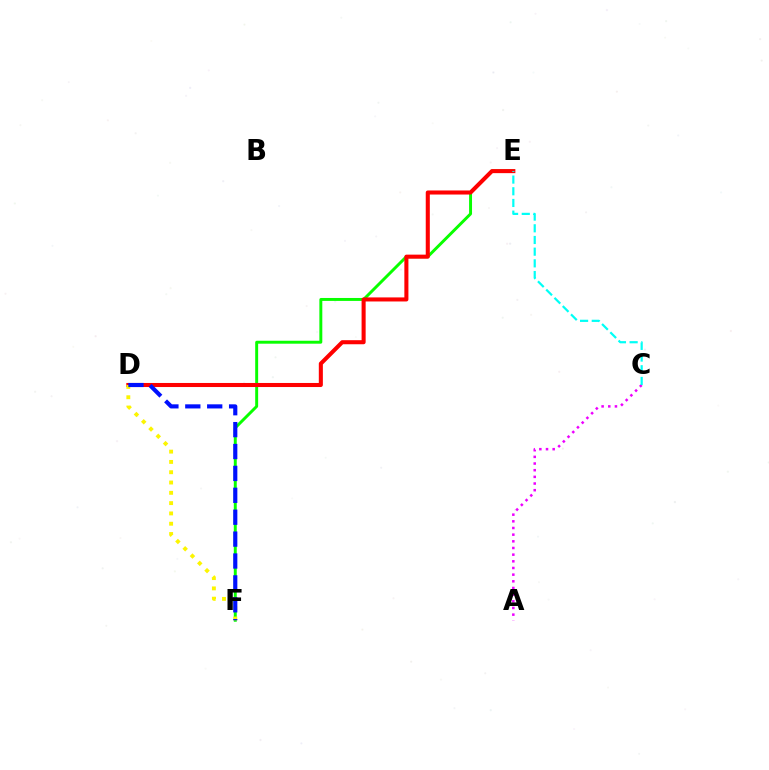{('E', 'F'): [{'color': '#08ff00', 'line_style': 'solid', 'thickness': 2.12}], ('A', 'C'): [{'color': '#ee00ff', 'line_style': 'dotted', 'thickness': 1.81}], ('D', 'E'): [{'color': '#ff0000', 'line_style': 'solid', 'thickness': 2.92}], ('D', 'F'): [{'color': '#fcf500', 'line_style': 'dotted', 'thickness': 2.8}, {'color': '#0010ff', 'line_style': 'dashed', 'thickness': 2.97}], ('C', 'E'): [{'color': '#00fff6', 'line_style': 'dashed', 'thickness': 1.59}]}